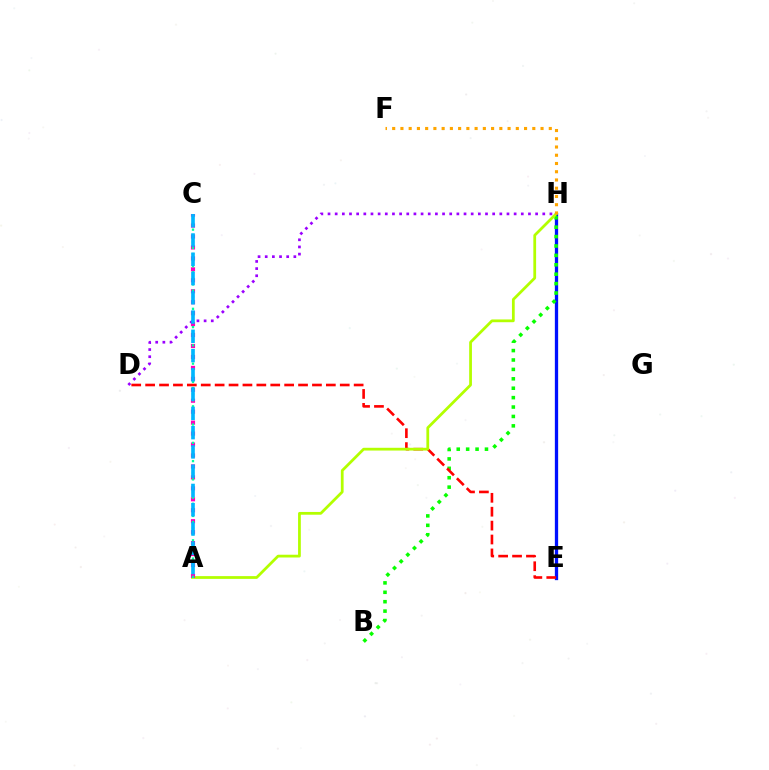{('E', 'H'): [{'color': '#0010ff', 'line_style': 'solid', 'thickness': 2.37}], ('B', 'H'): [{'color': '#08ff00', 'line_style': 'dotted', 'thickness': 2.56}], ('D', 'E'): [{'color': '#ff0000', 'line_style': 'dashed', 'thickness': 1.89}], ('A', 'H'): [{'color': '#b3ff00', 'line_style': 'solid', 'thickness': 1.99}], ('A', 'C'): [{'color': '#ff00bd', 'line_style': 'dotted', 'thickness': 2.97}, {'color': '#00ff9d', 'line_style': 'dotted', 'thickness': 1.65}, {'color': '#00b5ff', 'line_style': 'dashed', 'thickness': 2.62}], ('D', 'H'): [{'color': '#9b00ff', 'line_style': 'dotted', 'thickness': 1.94}], ('F', 'H'): [{'color': '#ffa500', 'line_style': 'dotted', 'thickness': 2.24}]}